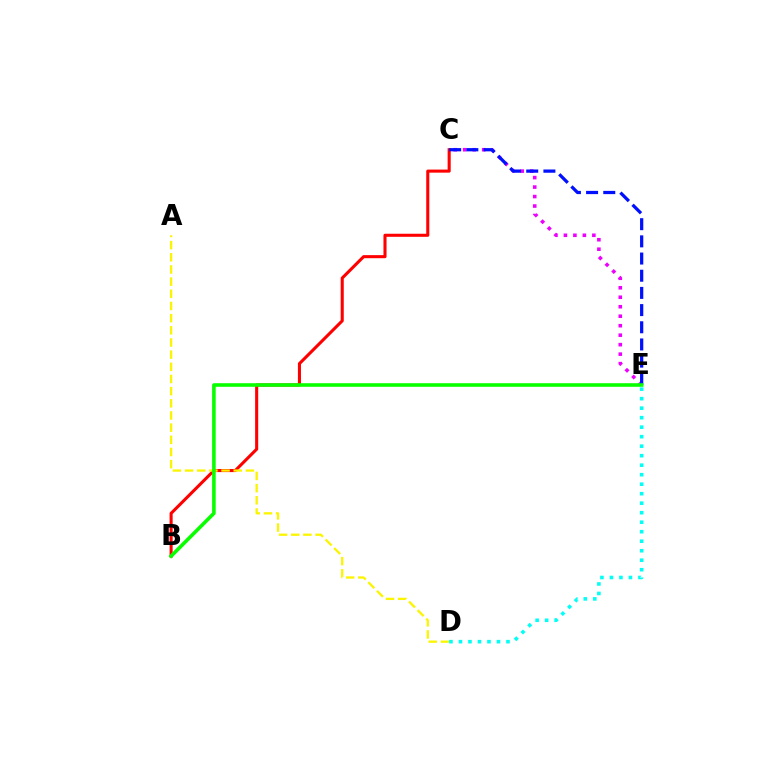{('C', 'E'): [{'color': '#ee00ff', 'line_style': 'dotted', 'thickness': 2.58}, {'color': '#0010ff', 'line_style': 'dashed', 'thickness': 2.33}], ('B', 'C'): [{'color': '#ff0000', 'line_style': 'solid', 'thickness': 2.21}], ('A', 'D'): [{'color': '#fcf500', 'line_style': 'dashed', 'thickness': 1.65}], ('D', 'E'): [{'color': '#00fff6', 'line_style': 'dotted', 'thickness': 2.58}], ('B', 'E'): [{'color': '#08ff00', 'line_style': 'solid', 'thickness': 2.59}]}